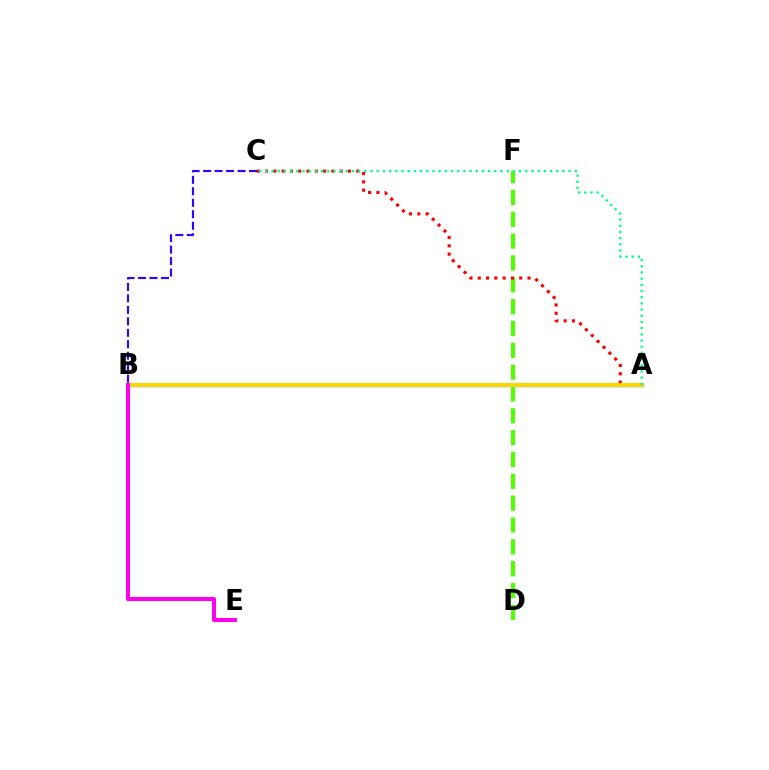{('A', 'B'): [{'color': '#009eff', 'line_style': 'solid', 'thickness': 2.47}, {'color': '#ffd500', 'line_style': 'solid', 'thickness': 2.85}], ('D', 'F'): [{'color': '#4fff00', 'line_style': 'dashed', 'thickness': 2.97}], ('A', 'C'): [{'color': '#ff0000', 'line_style': 'dotted', 'thickness': 2.25}, {'color': '#00ff86', 'line_style': 'dotted', 'thickness': 1.68}], ('B', 'C'): [{'color': '#3700ff', 'line_style': 'dashed', 'thickness': 1.56}], ('B', 'E'): [{'color': '#ff00ed', 'line_style': 'solid', 'thickness': 2.91}]}